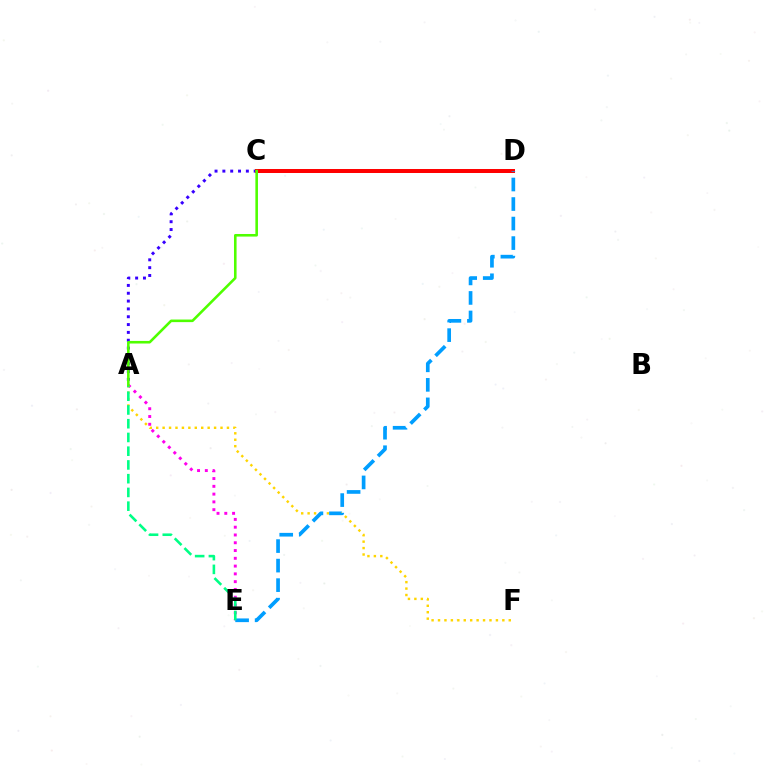{('A', 'C'): [{'color': '#3700ff', 'line_style': 'dotted', 'thickness': 2.13}, {'color': '#4fff00', 'line_style': 'solid', 'thickness': 1.86}], ('C', 'D'): [{'color': '#ff0000', 'line_style': 'solid', 'thickness': 2.87}], ('A', 'E'): [{'color': '#ff00ed', 'line_style': 'dotted', 'thickness': 2.11}, {'color': '#00ff86', 'line_style': 'dashed', 'thickness': 1.87}], ('A', 'F'): [{'color': '#ffd500', 'line_style': 'dotted', 'thickness': 1.75}], ('D', 'E'): [{'color': '#009eff', 'line_style': 'dashed', 'thickness': 2.65}]}